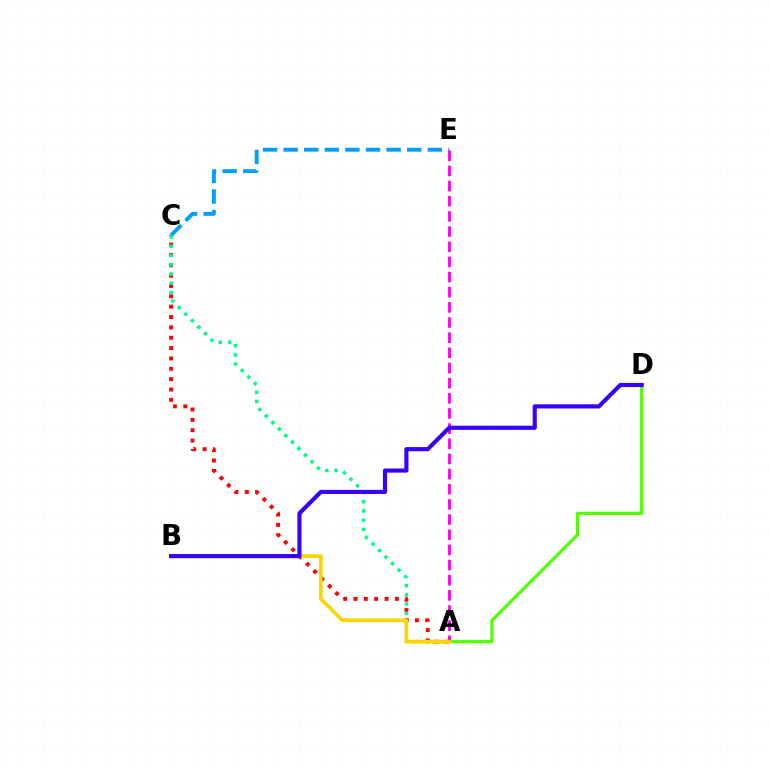{('A', 'C'): [{'color': '#ff0000', 'line_style': 'dotted', 'thickness': 2.81}, {'color': '#00ff86', 'line_style': 'dotted', 'thickness': 2.51}], ('C', 'E'): [{'color': '#009eff', 'line_style': 'dashed', 'thickness': 2.8}], ('A', 'E'): [{'color': '#ff00ed', 'line_style': 'dashed', 'thickness': 2.06}], ('A', 'D'): [{'color': '#4fff00', 'line_style': 'solid', 'thickness': 2.29}], ('A', 'B'): [{'color': '#ffd500', 'line_style': 'solid', 'thickness': 2.64}], ('B', 'D'): [{'color': '#3700ff', 'line_style': 'solid', 'thickness': 2.99}]}